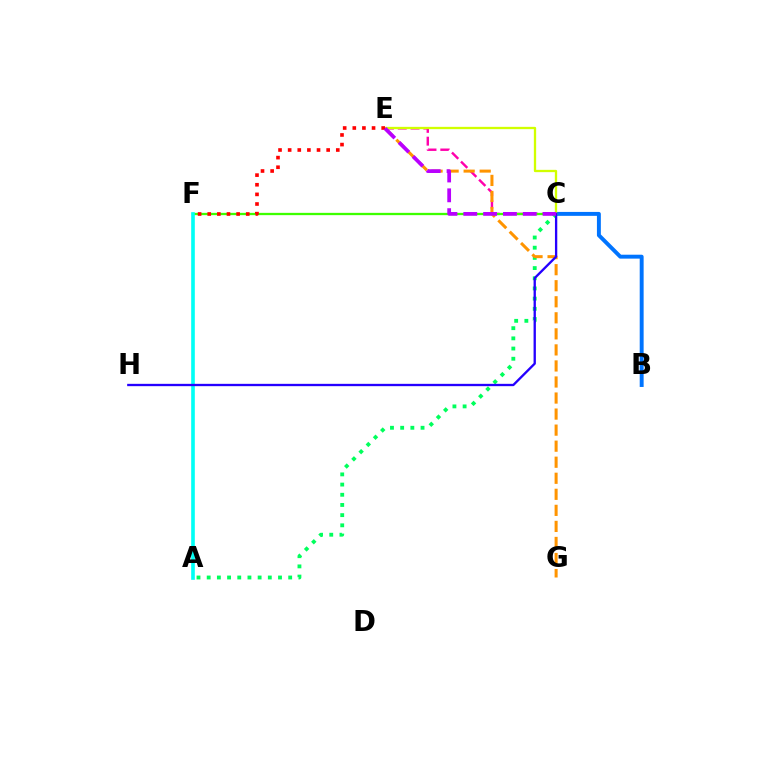{('B', 'C'): [{'color': '#0074ff', 'line_style': 'solid', 'thickness': 2.82}], ('C', 'E'): [{'color': '#ff00ac', 'line_style': 'dashed', 'thickness': 1.74}, {'color': '#d1ff00', 'line_style': 'solid', 'thickness': 1.66}, {'color': '#b900ff', 'line_style': 'dashed', 'thickness': 2.69}], ('A', 'C'): [{'color': '#00ff5c', 'line_style': 'dotted', 'thickness': 2.77}], ('C', 'F'): [{'color': '#3dff00', 'line_style': 'solid', 'thickness': 1.65}], ('A', 'F'): [{'color': '#00fff6', 'line_style': 'solid', 'thickness': 2.62}], ('E', 'G'): [{'color': '#ff9400', 'line_style': 'dashed', 'thickness': 2.18}], ('C', 'H'): [{'color': '#2500ff', 'line_style': 'solid', 'thickness': 1.67}], ('E', 'F'): [{'color': '#ff0000', 'line_style': 'dotted', 'thickness': 2.62}]}